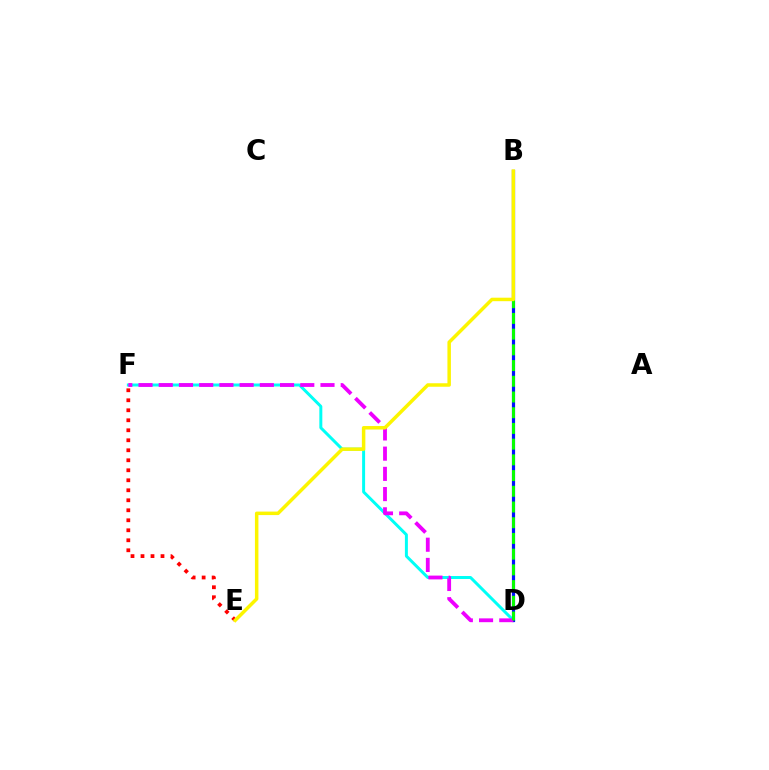{('D', 'F'): [{'color': '#00fff6', 'line_style': 'solid', 'thickness': 2.14}, {'color': '#ee00ff', 'line_style': 'dashed', 'thickness': 2.75}], ('B', 'D'): [{'color': '#0010ff', 'line_style': 'solid', 'thickness': 2.29}, {'color': '#08ff00', 'line_style': 'dashed', 'thickness': 2.13}], ('E', 'F'): [{'color': '#ff0000', 'line_style': 'dotted', 'thickness': 2.72}], ('B', 'E'): [{'color': '#fcf500', 'line_style': 'solid', 'thickness': 2.51}]}